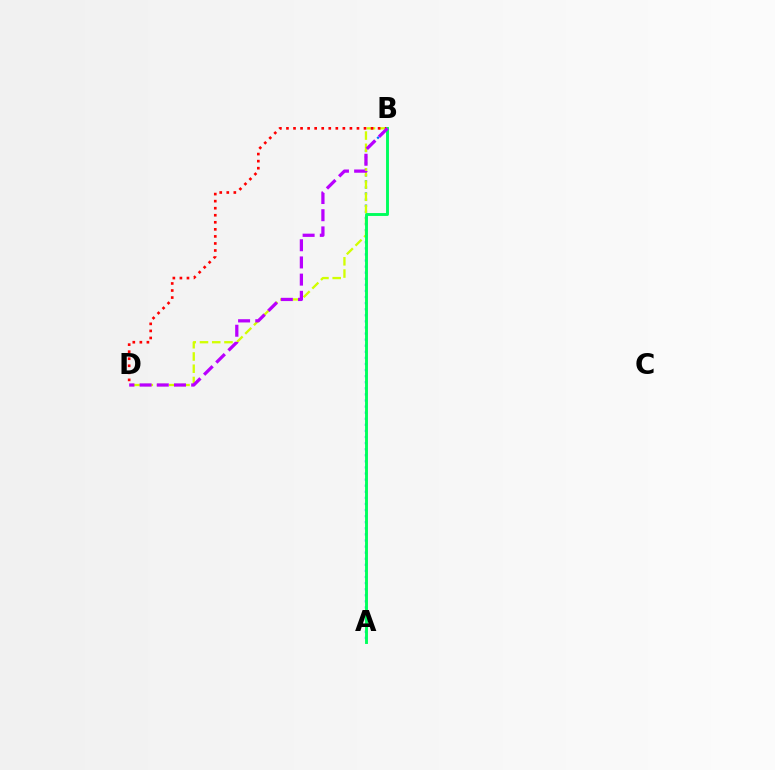{('A', 'B'): [{'color': '#0074ff', 'line_style': 'dotted', 'thickness': 1.65}, {'color': '#00ff5c', 'line_style': 'solid', 'thickness': 2.09}], ('B', 'D'): [{'color': '#d1ff00', 'line_style': 'dashed', 'thickness': 1.66}, {'color': '#ff0000', 'line_style': 'dotted', 'thickness': 1.92}, {'color': '#b900ff', 'line_style': 'dashed', 'thickness': 2.34}]}